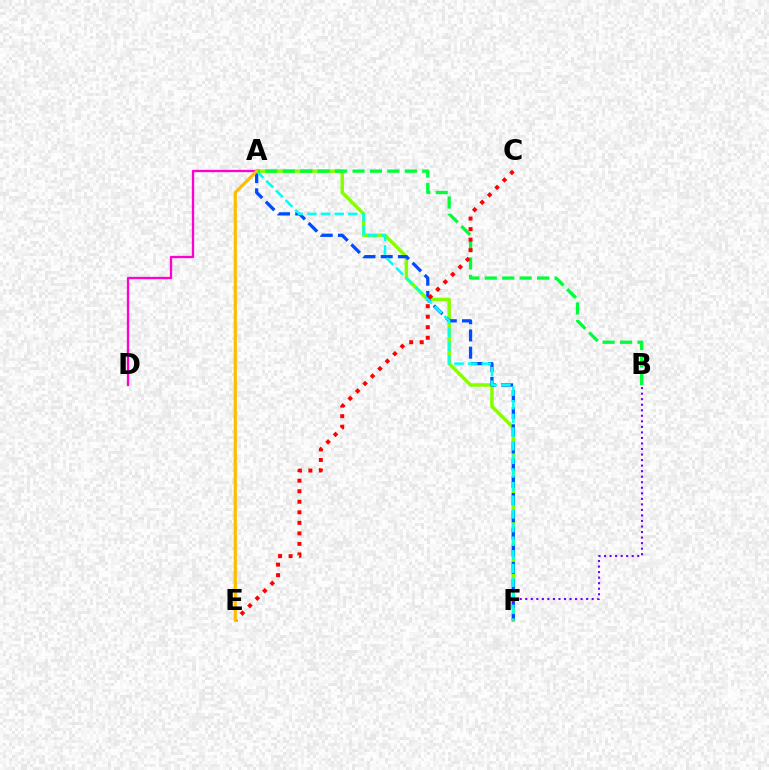{('A', 'F'): [{'color': '#84ff00', 'line_style': 'solid', 'thickness': 2.51}, {'color': '#004bff', 'line_style': 'dashed', 'thickness': 2.34}, {'color': '#00fff6', 'line_style': 'dashed', 'thickness': 1.85}], ('A', 'D'): [{'color': '#ff00cf', 'line_style': 'solid', 'thickness': 1.67}], ('B', 'F'): [{'color': '#7200ff', 'line_style': 'dotted', 'thickness': 1.5}], ('A', 'B'): [{'color': '#00ff39', 'line_style': 'dashed', 'thickness': 2.37}], ('C', 'E'): [{'color': '#ff0000', 'line_style': 'dotted', 'thickness': 2.86}], ('A', 'E'): [{'color': '#ffbd00', 'line_style': 'solid', 'thickness': 2.28}]}